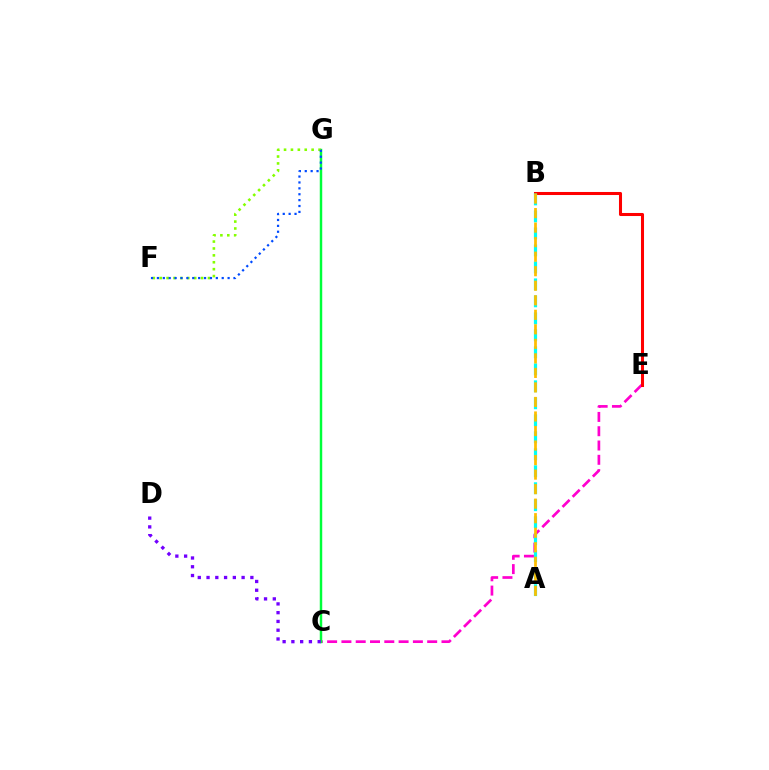{('C', 'E'): [{'color': '#ff00cf', 'line_style': 'dashed', 'thickness': 1.94}], ('C', 'G'): [{'color': '#00ff39', 'line_style': 'solid', 'thickness': 1.77}], ('F', 'G'): [{'color': '#84ff00', 'line_style': 'dotted', 'thickness': 1.87}, {'color': '#004bff', 'line_style': 'dotted', 'thickness': 1.6}], ('B', 'E'): [{'color': '#ff0000', 'line_style': 'solid', 'thickness': 2.19}], ('A', 'B'): [{'color': '#00fff6', 'line_style': 'dashed', 'thickness': 2.31}, {'color': '#ffbd00', 'line_style': 'dashed', 'thickness': 1.97}], ('C', 'D'): [{'color': '#7200ff', 'line_style': 'dotted', 'thickness': 2.38}]}